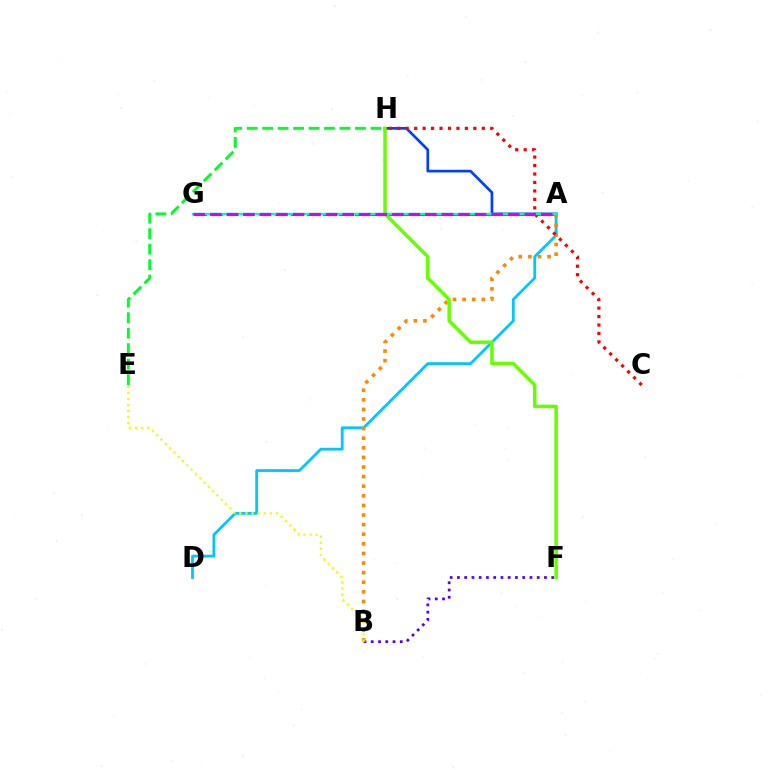{('A', 'H'): [{'color': '#003fff', 'line_style': 'solid', 'thickness': 1.93}], ('B', 'F'): [{'color': '#4f00ff', 'line_style': 'dotted', 'thickness': 1.97}], ('A', 'G'): [{'color': '#ff00a0', 'line_style': 'dashed', 'thickness': 2.16}, {'color': '#00ffaf', 'line_style': 'solid', 'thickness': 1.73}, {'color': '#d600ff', 'line_style': 'dashed', 'thickness': 2.25}], ('A', 'D'): [{'color': '#00c7ff', 'line_style': 'solid', 'thickness': 2.01}], ('A', 'B'): [{'color': '#ff8800', 'line_style': 'dotted', 'thickness': 2.61}], ('C', 'H'): [{'color': '#ff0000', 'line_style': 'dotted', 'thickness': 2.3}], ('F', 'H'): [{'color': '#66ff00', 'line_style': 'solid', 'thickness': 2.49}], ('B', 'E'): [{'color': '#eeff00', 'line_style': 'dotted', 'thickness': 1.65}], ('E', 'H'): [{'color': '#00ff27', 'line_style': 'dashed', 'thickness': 2.1}]}